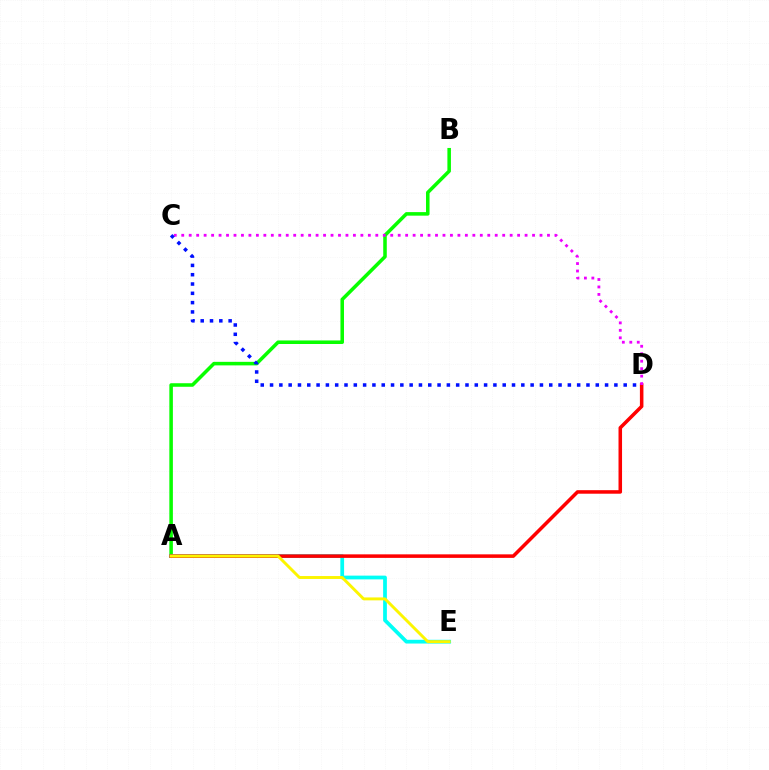{('A', 'B'): [{'color': '#08ff00', 'line_style': 'solid', 'thickness': 2.55}], ('A', 'E'): [{'color': '#00fff6', 'line_style': 'solid', 'thickness': 2.7}, {'color': '#fcf500', 'line_style': 'solid', 'thickness': 2.1}], ('A', 'D'): [{'color': '#ff0000', 'line_style': 'solid', 'thickness': 2.55}], ('C', 'D'): [{'color': '#ee00ff', 'line_style': 'dotted', 'thickness': 2.03}, {'color': '#0010ff', 'line_style': 'dotted', 'thickness': 2.53}]}